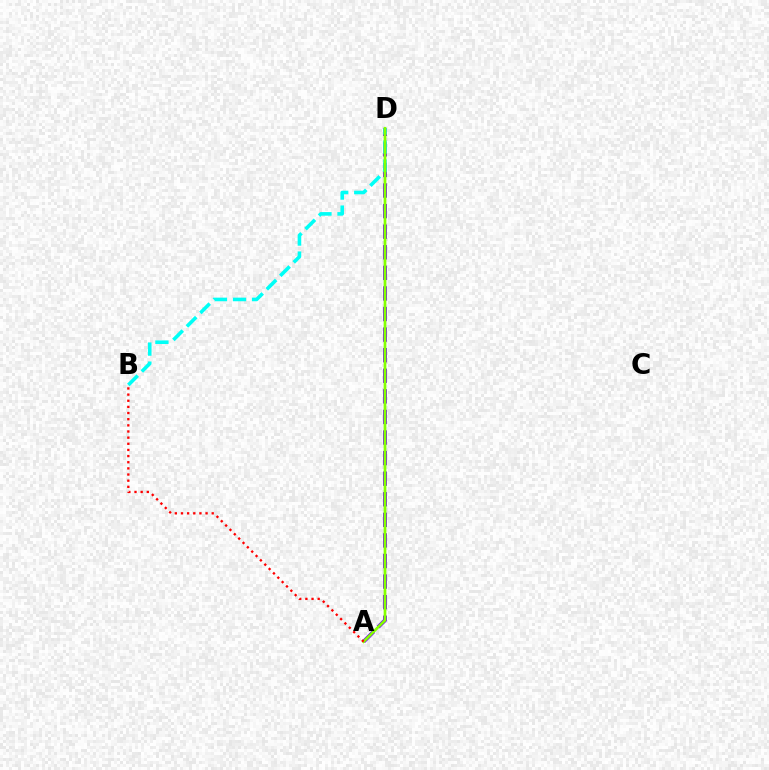{('A', 'D'): [{'color': '#7200ff', 'line_style': 'dashed', 'thickness': 2.8}, {'color': '#84ff00', 'line_style': 'solid', 'thickness': 1.95}], ('B', 'D'): [{'color': '#00fff6', 'line_style': 'dashed', 'thickness': 2.59}], ('A', 'B'): [{'color': '#ff0000', 'line_style': 'dotted', 'thickness': 1.67}]}